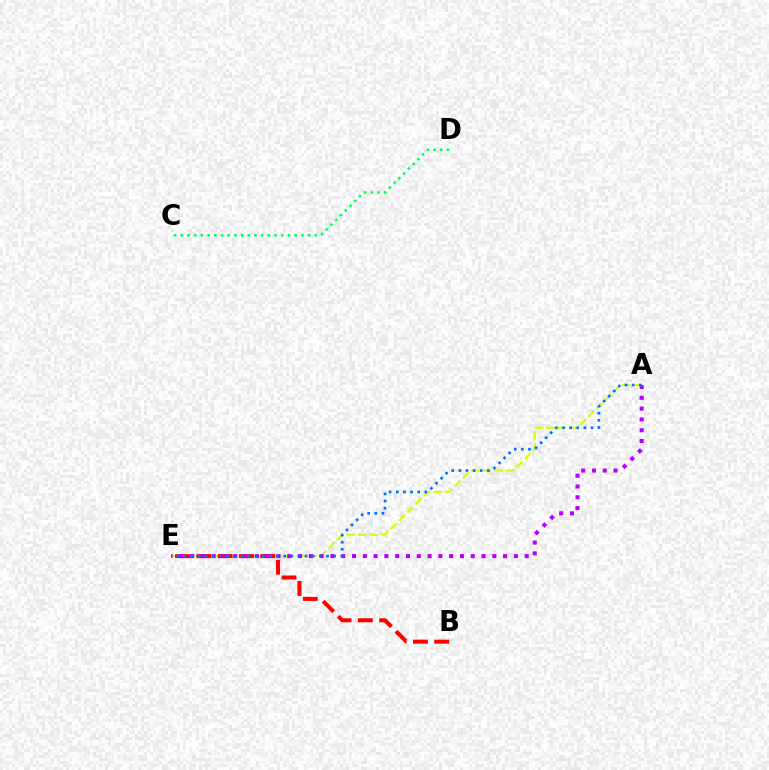{('A', 'E'): [{'color': '#d1ff00', 'line_style': 'dashed', 'thickness': 1.58}, {'color': '#b900ff', 'line_style': 'dotted', 'thickness': 2.93}, {'color': '#0074ff', 'line_style': 'dotted', 'thickness': 1.94}], ('C', 'D'): [{'color': '#00ff5c', 'line_style': 'dotted', 'thickness': 1.82}], ('B', 'E'): [{'color': '#ff0000', 'line_style': 'dashed', 'thickness': 2.9}]}